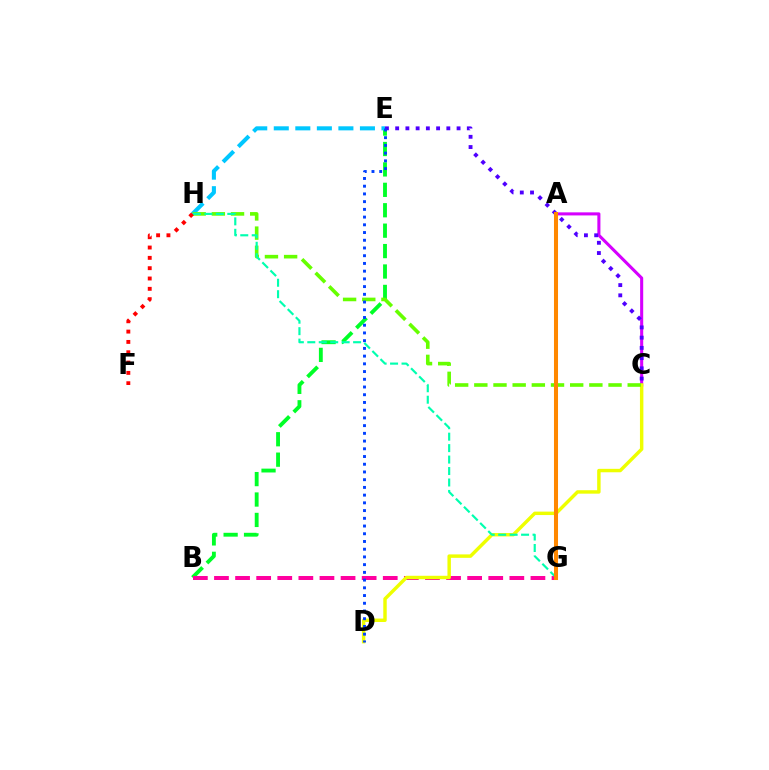{('B', 'E'): [{'color': '#00ff27', 'line_style': 'dashed', 'thickness': 2.77}], ('A', 'C'): [{'color': '#d600ff', 'line_style': 'solid', 'thickness': 2.21}], ('B', 'G'): [{'color': '#ff00a0', 'line_style': 'dashed', 'thickness': 2.87}], ('C', 'D'): [{'color': '#eeff00', 'line_style': 'solid', 'thickness': 2.48}], ('C', 'E'): [{'color': '#4f00ff', 'line_style': 'dotted', 'thickness': 2.78}], ('E', 'H'): [{'color': '#00c7ff', 'line_style': 'dashed', 'thickness': 2.93}], ('C', 'H'): [{'color': '#66ff00', 'line_style': 'dashed', 'thickness': 2.6}], ('G', 'H'): [{'color': '#00ffaf', 'line_style': 'dashed', 'thickness': 1.56}], ('F', 'H'): [{'color': '#ff0000', 'line_style': 'dotted', 'thickness': 2.81}], ('D', 'E'): [{'color': '#003fff', 'line_style': 'dotted', 'thickness': 2.1}], ('A', 'G'): [{'color': '#ff8800', 'line_style': 'solid', 'thickness': 2.91}]}